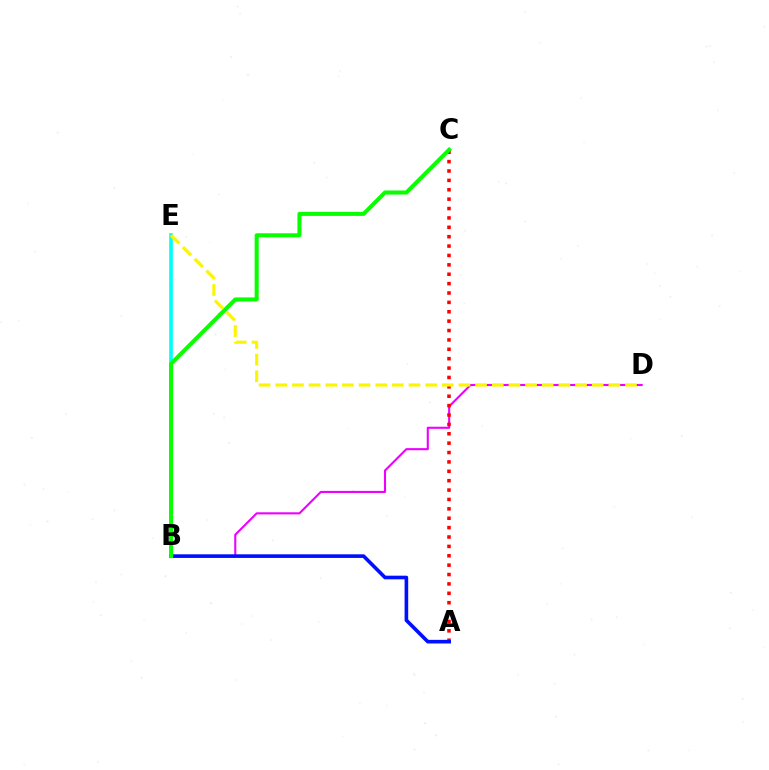{('B', 'D'): [{'color': '#ee00ff', 'line_style': 'solid', 'thickness': 1.51}], ('B', 'E'): [{'color': '#00fff6', 'line_style': 'solid', 'thickness': 2.63}], ('A', 'C'): [{'color': '#ff0000', 'line_style': 'dotted', 'thickness': 2.55}], ('A', 'B'): [{'color': '#0010ff', 'line_style': 'solid', 'thickness': 2.61}], ('B', 'C'): [{'color': '#08ff00', 'line_style': 'solid', 'thickness': 2.91}], ('D', 'E'): [{'color': '#fcf500', 'line_style': 'dashed', 'thickness': 2.26}]}